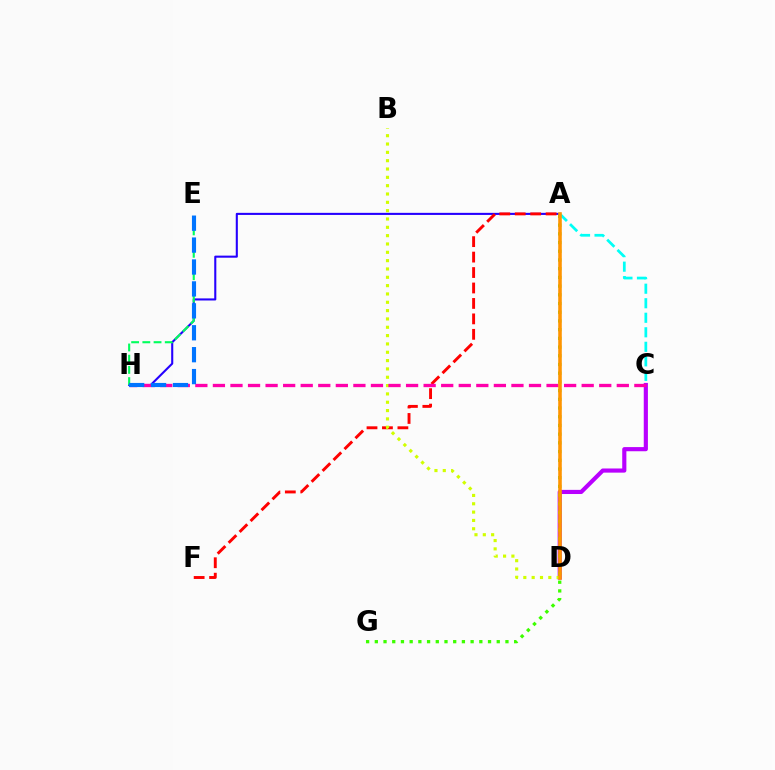{('A', 'H'): [{'color': '#2500ff', 'line_style': 'solid', 'thickness': 1.5}], ('C', 'D'): [{'color': '#b900ff', 'line_style': 'solid', 'thickness': 2.99}], ('A', 'F'): [{'color': '#ff0000', 'line_style': 'dashed', 'thickness': 2.1}], ('B', 'D'): [{'color': '#d1ff00', 'line_style': 'dotted', 'thickness': 2.26}], ('A', 'G'): [{'color': '#3dff00', 'line_style': 'dotted', 'thickness': 2.37}], ('C', 'H'): [{'color': '#ff00ac', 'line_style': 'dashed', 'thickness': 2.39}], ('A', 'C'): [{'color': '#00fff6', 'line_style': 'dashed', 'thickness': 1.97}], ('A', 'D'): [{'color': '#ff9400', 'line_style': 'solid', 'thickness': 2.57}], ('E', 'H'): [{'color': '#00ff5c', 'line_style': 'dashed', 'thickness': 1.52}, {'color': '#0074ff', 'line_style': 'dashed', 'thickness': 2.98}]}